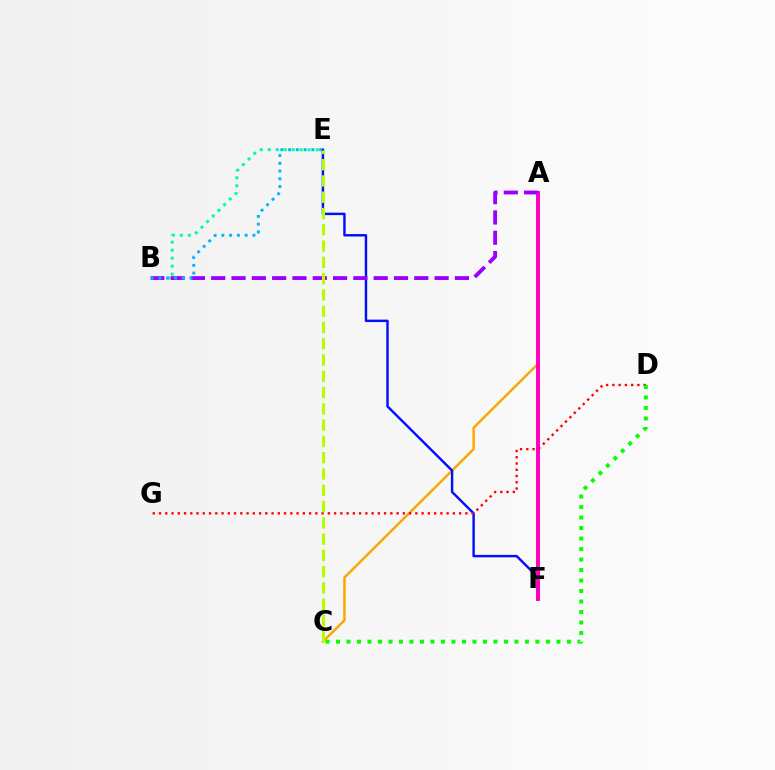{('B', 'E'): [{'color': '#00ff9d', 'line_style': 'dotted', 'thickness': 2.17}, {'color': '#00b5ff', 'line_style': 'dotted', 'thickness': 2.11}], ('A', 'C'): [{'color': '#ffa500', 'line_style': 'solid', 'thickness': 1.78}], ('E', 'F'): [{'color': '#0010ff', 'line_style': 'solid', 'thickness': 1.75}], ('D', 'G'): [{'color': '#ff0000', 'line_style': 'dotted', 'thickness': 1.7}], ('A', 'F'): [{'color': '#ff00bd', 'line_style': 'solid', 'thickness': 2.85}], ('A', 'B'): [{'color': '#9b00ff', 'line_style': 'dashed', 'thickness': 2.76}], ('C', 'D'): [{'color': '#08ff00', 'line_style': 'dotted', 'thickness': 2.85}], ('C', 'E'): [{'color': '#b3ff00', 'line_style': 'dashed', 'thickness': 2.21}]}